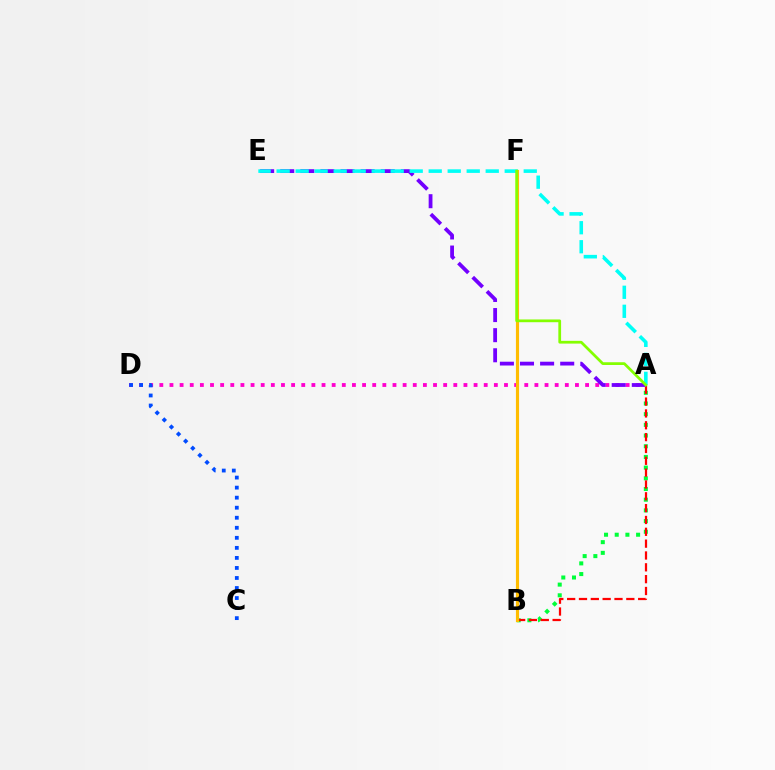{('A', 'D'): [{'color': '#ff00cf', 'line_style': 'dotted', 'thickness': 2.75}], ('A', 'B'): [{'color': '#00ff39', 'line_style': 'dotted', 'thickness': 2.9}, {'color': '#ff0000', 'line_style': 'dashed', 'thickness': 1.61}], ('A', 'E'): [{'color': '#7200ff', 'line_style': 'dashed', 'thickness': 2.73}, {'color': '#00fff6', 'line_style': 'dashed', 'thickness': 2.58}], ('B', 'F'): [{'color': '#ffbd00', 'line_style': 'solid', 'thickness': 2.27}], ('C', 'D'): [{'color': '#004bff', 'line_style': 'dotted', 'thickness': 2.73}], ('A', 'F'): [{'color': '#84ff00', 'line_style': 'solid', 'thickness': 1.98}]}